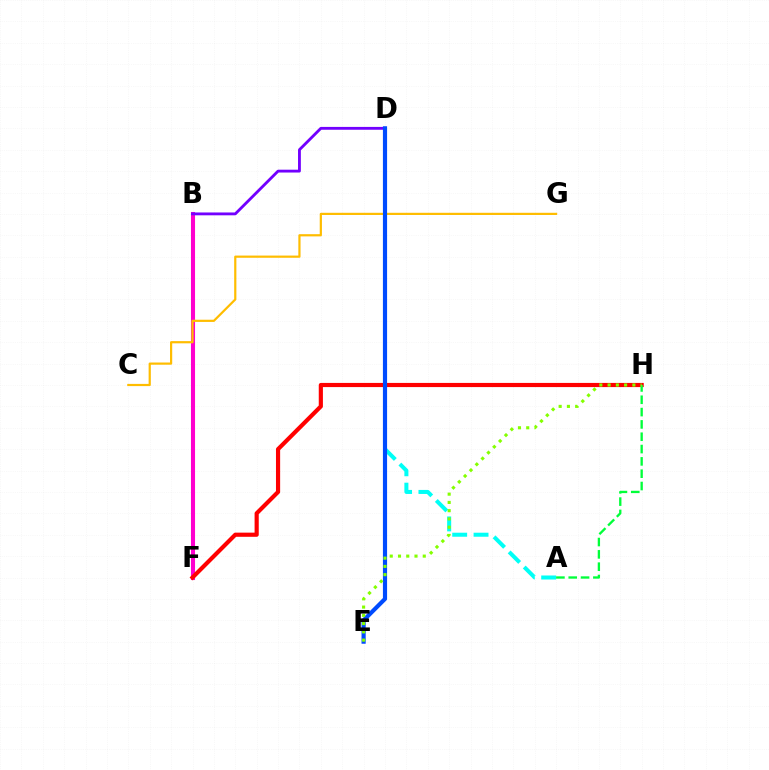{('B', 'F'): [{'color': '#ff00cf', 'line_style': 'solid', 'thickness': 2.94}], ('F', 'H'): [{'color': '#ff0000', 'line_style': 'solid', 'thickness': 3.0}], ('A', 'D'): [{'color': '#00fff6', 'line_style': 'dashed', 'thickness': 2.9}], ('C', 'G'): [{'color': '#ffbd00', 'line_style': 'solid', 'thickness': 1.59}], ('B', 'D'): [{'color': '#7200ff', 'line_style': 'solid', 'thickness': 2.05}], ('D', 'E'): [{'color': '#004bff', 'line_style': 'solid', 'thickness': 2.99}], ('A', 'H'): [{'color': '#00ff39', 'line_style': 'dashed', 'thickness': 1.67}], ('E', 'H'): [{'color': '#84ff00', 'line_style': 'dotted', 'thickness': 2.24}]}